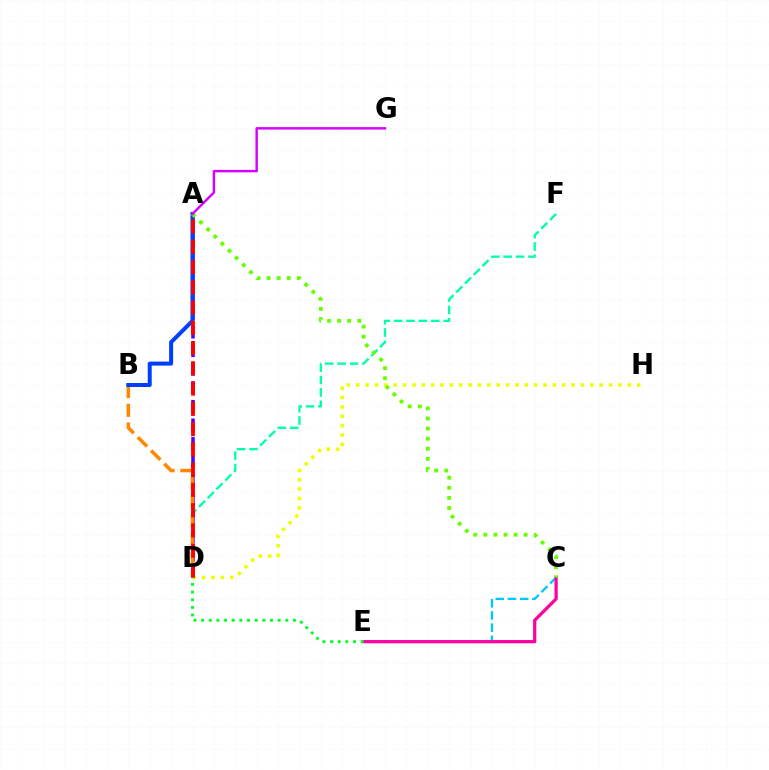{('D', 'F'): [{'color': '#00ffaf', 'line_style': 'dashed', 'thickness': 1.68}], ('D', 'H'): [{'color': '#eeff00', 'line_style': 'dotted', 'thickness': 2.54}], ('C', 'E'): [{'color': '#00c7ff', 'line_style': 'dashed', 'thickness': 1.66}, {'color': '#ff00a0', 'line_style': 'solid', 'thickness': 2.32}], ('A', 'D'): [{'color': '#4f00ff', 'line_style': 'dashed', 'thickness': 2.53}, {'color': '#ff0000', 'line_style': 'dashed', 'thickness': 2.75}], ('B', 'D'): [{'color': '#ff8800', 'line_style': 'dashed', 'thickness': 2.55}], ('A', 'B'): [{'color': '#003fff', 'line_style': 'solid', 'thickness': 2.88}], ('A', 'C'): [{'color': '#66ff00', 'line_style': 'dotted', 'thickness': 2.74}], ('D', 'E'): [{'color': '#00ff27', 'line_style': 'dotted', 'thickness': 2.08}], ('A', 'G'): [{'color': '#d600ff', 'line_style': 'solid', 'thickness': 1.76}]}